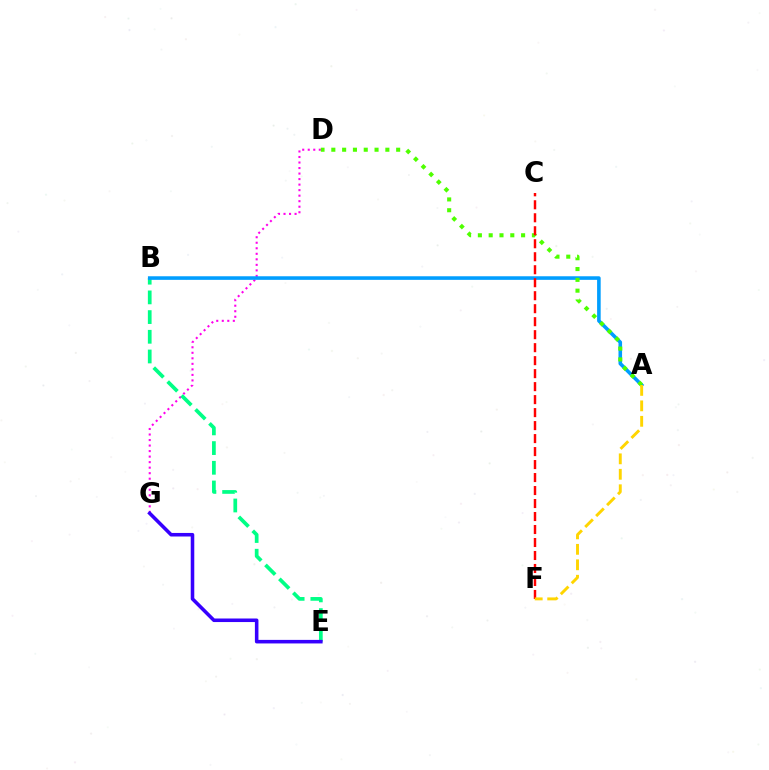{('D', 'G'): [{'color': '#ff00ed', 'line_style': 'dotted', 'thickness': 1.5}], ('B', 'E'): [{'color': '#00ff86', 'line_style': 'dashed', 'thickness': 2.68}], ('A', 'B'): [{'color': '#009eff', 'line_style': 'solid', 'thickness': 2.58}], ('A', 'D'): [{'color': '#4fff00', 'line_style': 'dotted', 'thickness': 2.94}], ('C', 'F'): [{'color': '#ff0000', 'line_style': 'dashed', 'thickness': 1.76}], ('E', 'G'): [{'color': '#3700ff', 'line_style': 'solid', 'thickness': 2.56}], ('A', 'F'): [{'color': '#ffd500', 'line_style': 'dashed', 'thickness': 2.1}]}